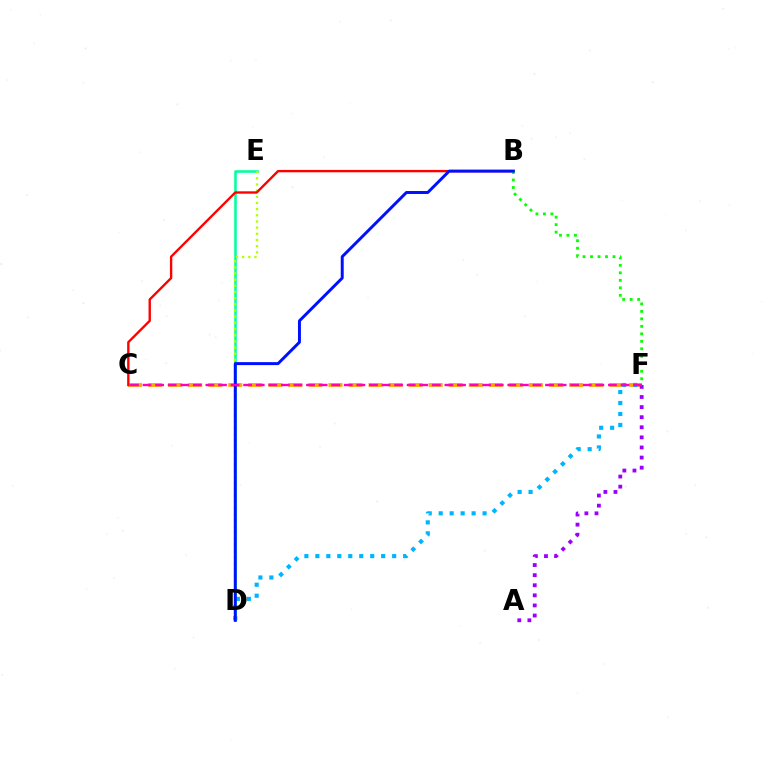{('D', 'E'): [{'color': '#00ff9d', 'line_style': 'solid', 'thickness': 1.84}, {'color': '#b3ff00', 'line_style': 'dotted', 'thickness': 1.68}], ('C', 'F'): [{'color': '#ffa500', 'line_style': 'dashed', 'thickness': 2.72}, {'color': '#ff00bd', 'line_style': 'dashed', 'thickness': 1.71}], ('B', 'C'): [{'color': '#ff0000', 'line_style': 'solid', 'thickness': 1.7}], ('B', 'F'): [{'color': '#08ff00', 'line_style': 'dotted', 'thickness': 2.03}], ('D', 'F'): [{'color': '#00b5ff', 'line_style': 'dotted', 'thickness': 2.98}], ('A', 'F'): [{'color': '#9b00ff', 'line_style': 'dotted', 'thickness': 2.74}], ('B', 'D'): [{'color': '#0010ff', 'line_style': 'solid', 'thickness': 2.13}]}